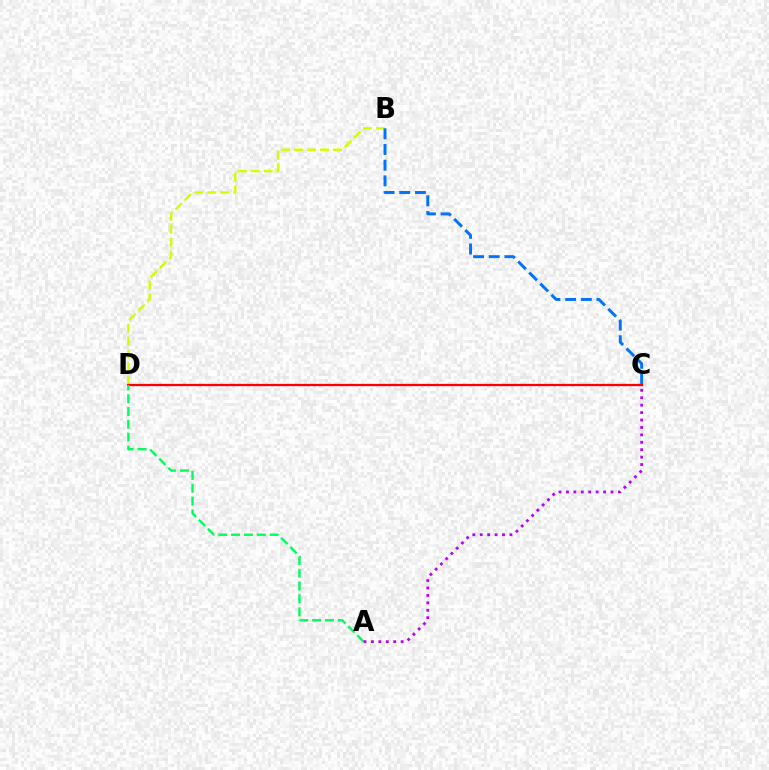{('B', 'D'): [{'color': '#d1ff00', 'line_style': 'dashed', 'thickness': 1.76}], ('B', 'C'): [{'color': '#0074ff', 'line_style': 'dashed', 'thickness': 2.13}], ('C', 'D'): [{'color': '#ff0000', 'line_style': 'solid', 'thickness': 1.64}], ('A', 'D'): [{'color': '#00ff5c', 'line_style': 'dashed', 'thickness': 1.74}], ('A', 'C'): [{'color': '#b900ff', 'line_style': 'dotted', 'thickness': 2.02}]}